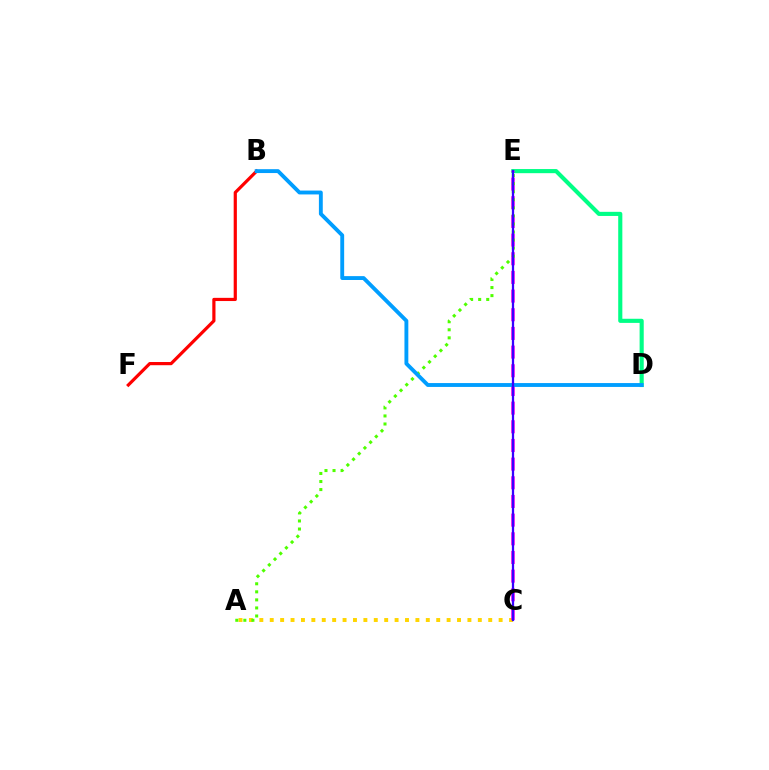{('A', 'C'): [{'color': '#ffd500', 'line_style': 'dotted', 'thickness': 2.83}], ('D', 'E'): [{'color': '#00ff86', 'line_style': 'solid', 'thickness': 2.97}], ('C', 'E'): [{'color': '#ff00ed', 'line_style': 'dashed', 'thickness': 2.54}, {'color': '#3700ff', 'line_style': 'solid', 'thickness': 1.64}], ('B', 'F'): [{'color': '#ff0000', 'line_style': 'solid', 'thickness': 2.3}], ('A', 'E'): [{'color': '#4fff00', 'line_style': 'dotted', 'thickness': 2.19}], ('B', 'D'): [{'color': '#009eff', 'line_style': 'solid', 'thickness': 2.79}]}